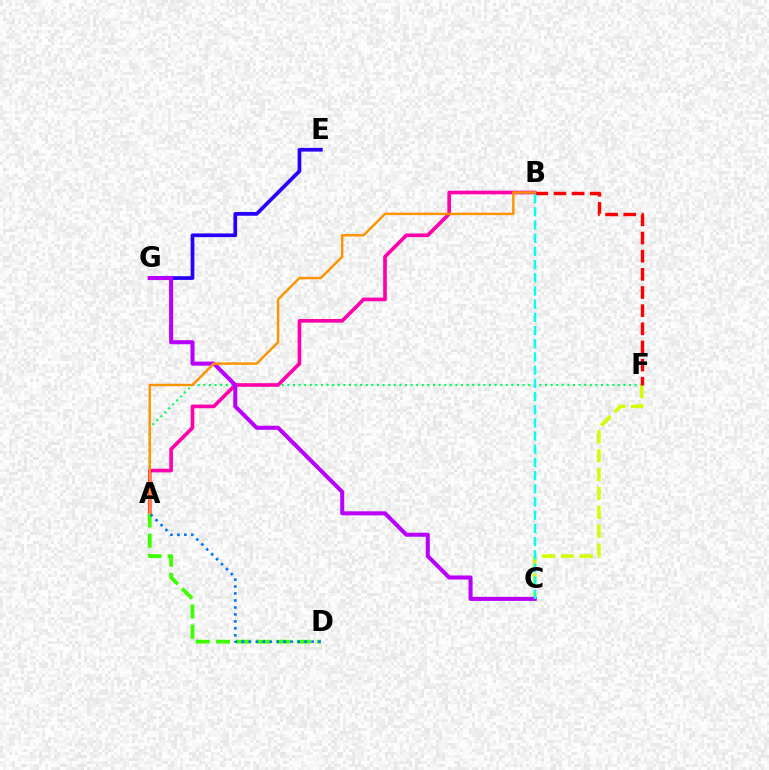{('A', 'F'): [{'color': '#00ff5c', 'line_style': 'dotted', 'thickness': 1.52}], ('C', 'F'): [{'color': '#d1ff00', 'line_style': 'dashed', 'thickness': 2.56}], ('B', 'F'): [{'color': '#ff0000', 'line_style': 'dashed', 'thickness': 2.47}], ('E', 'G'): [{'color': '#2500ff', 'line_style': 'solid', 'thickness': 2.66}], ('A', 'B'): [{'color': '#ff00ac', 'line_style': 'solid', 'thickness': 2.62}, {'color': '#ff9400', 'line_style': 'solid', 'thickness': 1.77}], ('C', 'G'): [{'color': '#b900ff', 'line_style': 'solid', 'thickness': 2.91}], ('B', 'C'): [{'color': '#00fff6', 'line_style': 'dashed', 'thickness': 1.79}], ('A', 'D'): [{'color': '#3dff00', 'line_style': 'dashed', 'thickness': 2.75}, {'color': '#0074ff', 'line_style': 'dotted', 'thickness': 1.89}]}